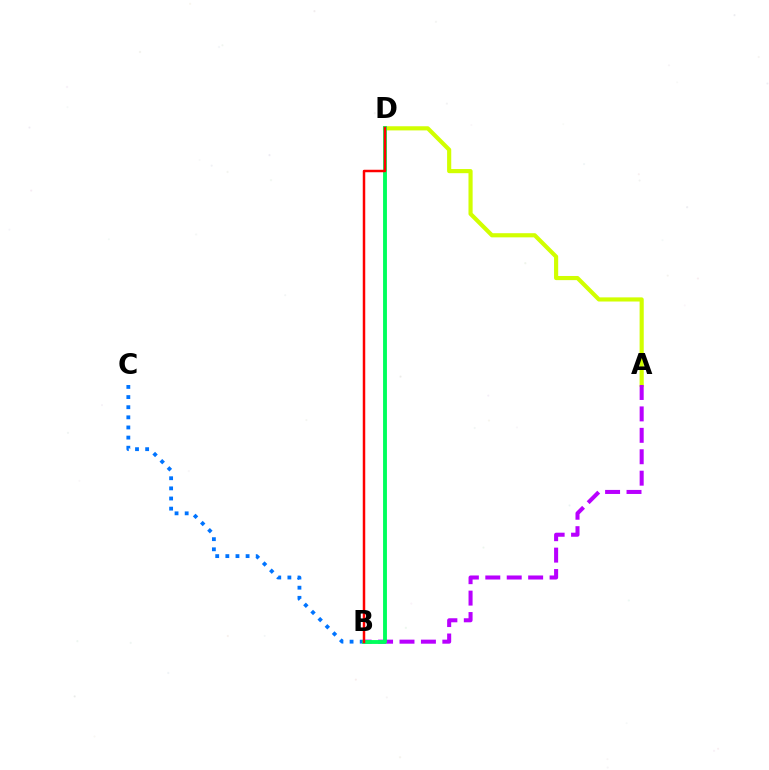{('A', 'D'): [{'color': '#d1ff00', 'line_style': 'solid', 'thickness': 2.99}], ('B', 'C'): [{'color': '#0074ff', 'line_style': 'dotted', 'thickness': 2.75}], ('A', 'B'): [{'color': '#b900ff', 'line_style': 'dashed', 'thickness': 2.91}], ('B', 'D'): [{'color': '#00ff5c', 'line_style': 'solid', 'thickness': 2.79}, {'color': '#ff0000', 'line_style': 'solid', 'thickness': 1.79}]}